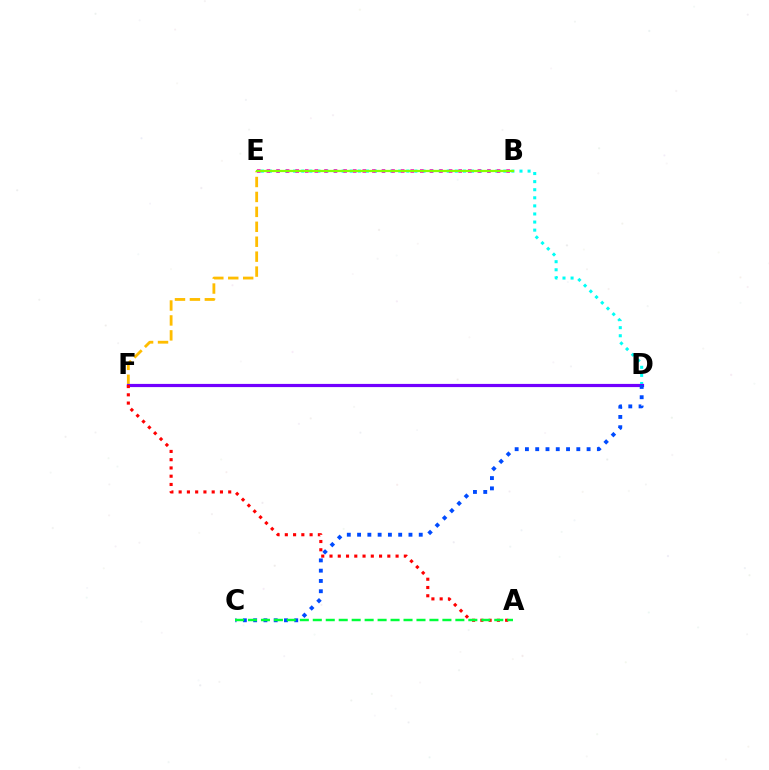{('E', 'F'): [{'color': '#ffbd00', 'line_style': 'dashed', 'thickness': 2.03}], ('D', 'E'): [{'color': '#00fff6', 'line_style': 'dotted', 'thickness': 2.2}], ('D', 'F'): [{'color': '#7200ff', 'line_style': 'solid', 'thickness': 2.3}], ('B', 'E'): [{'color': '#ff00cf', 'line_style': 'dotted', 'thickness': 2.61}, {'color': '#84ff00', 'line_style': 'solid', 'thickness': 1.62}], ('C', 'D'): [{'color': '#004bff', 'line_style': 'dotted', 'thickness': 2.79}], ('A', 'F'): [{'color': '#ff0000', 'line_style': 'dotted', 'thickness': 2.24}], ('A', 'C'): [{'color': '#00ff39', 'line_style': 'dashed', 'thickness': 1.76}]}